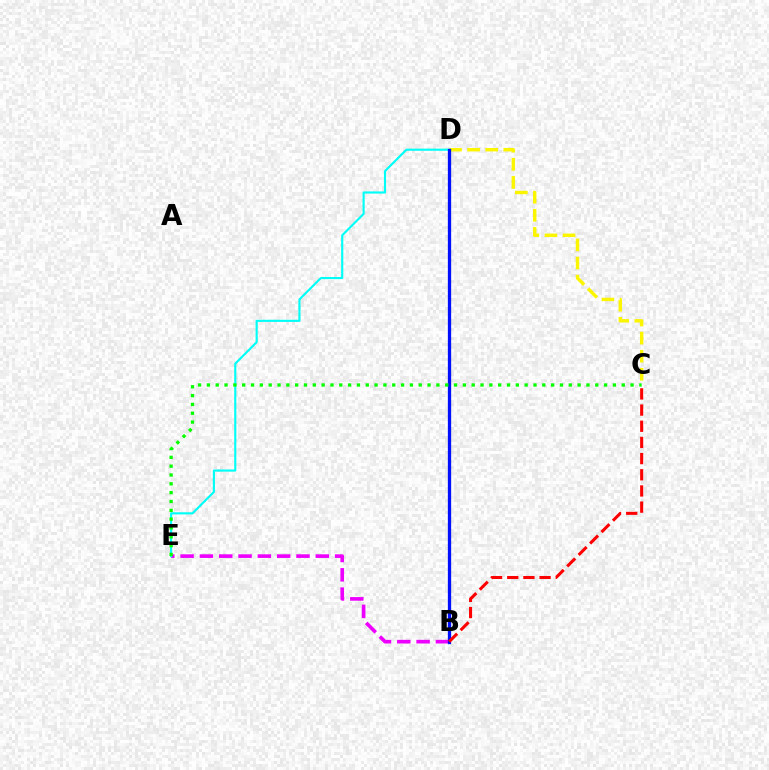{('C', 'D'): [{'color': '#fcf500', 'line_style': 'dashed', 'thickness': 2.46}], ('B', 'E'): [{'color': '#ee00ff', 'line_style': 'dashed', 'thickness': 2.62}], ('D', 'E'): [{'color': '#00fff6', 'line_style': 'solid', 'thickness': 1.54}], ('B', 'D'): [{'color': '#0010ff', 'line_style': 'solid', 'thickness': 2.37}], ('B', 'C'): [{'color': '#ff0000', 'line_style': 'dashed', 'thickness': 2.2}], ('C', 'E'): [{'color': '#08ff00', 'line_style': 'dotted', 'thickness': 2.4}]}